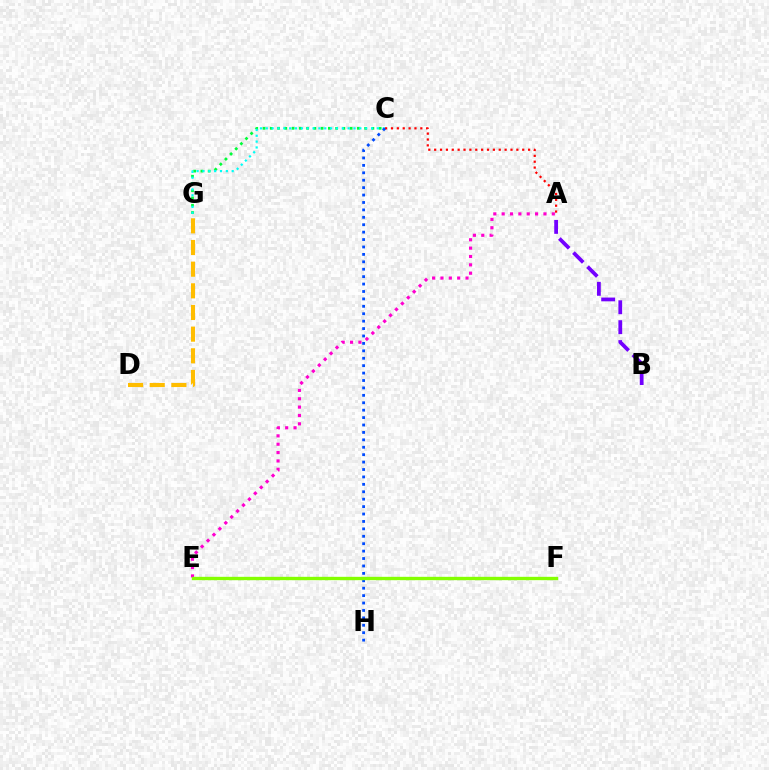{('C', 'G'): [{'color': '#00ff39', 'line_style': 'dotted', 'thickness': 1.97}, {'color': '#00fff6', 'line_style': 'dotted', 'thickness': 1.59}], ('A', 'B'): [{'color': '#7200ff', 'line_style': 'dashed', 'thickness': 2.71}], ('A', 'C'): [{'color': '#ff0000', 'line_style': 'dotted', 'thickness': 1.6}], ('A', 'E'): [{'color': '#ff00cf', 'line_style': 'dotted', 'thickness': 2.27}], ('C', 'H'): [{'color': '#004bff', 'line_style': 'dotted', 'thickness': 2.02}], ('D', 'G'): [{'color': '#ffbd00', 'line_style': 'dashed', 'thickness': 2.94}], ('E', 'F'): [{'color': '#84ff00', 'line_style': 'solid', 'thickness': 2.42}]}